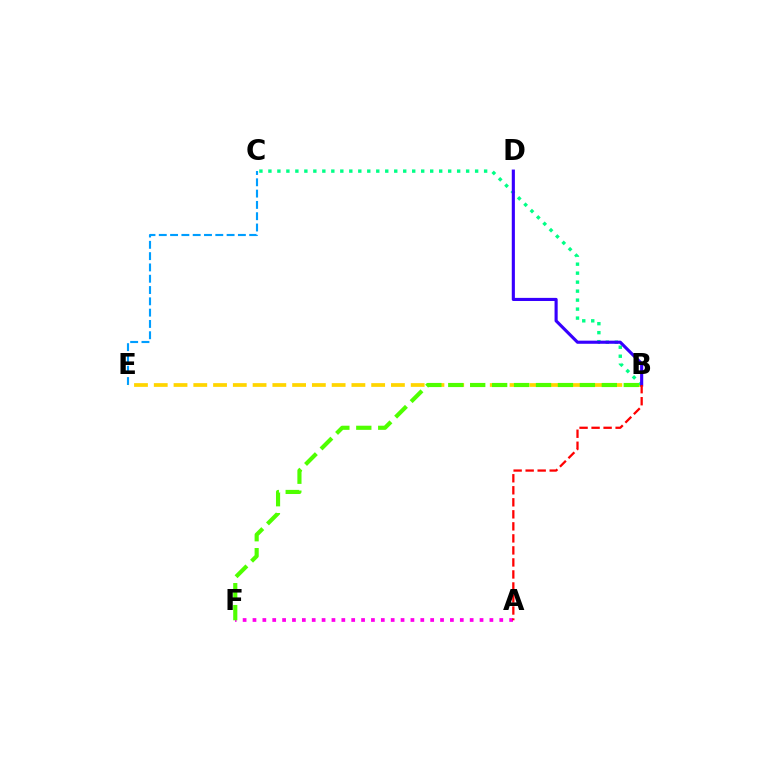{('C', 'E'): [{'color': '#009eff', 'line_style': 'dashed', 'thickness': 1.54}], ('B', 'E'): [{'color': '#ffd500', 'line_style': 'dashed', 'thickness': 2.69}], ('A', 'F'): [{'color': '#ff00ed', 'line_style': 'dotted', 'thickness': 2.68}], ('B', 'C'): [{'color': '#00ff86', 'line_style': 'dotted', 'thickness': 2.44}], ('B', 'F'): [{'color': '#4fff00', 'line_style': 'dashed', 'thickness': 2.98}], ('B', 'D'): [{'color': '#3700ff', 'line_style': 'solid', 'thickness': 2.25}], ('A', 'B'): [{'color': '#ff0000', 'line_style': 'dashed', 'thickness': 1.63}]}